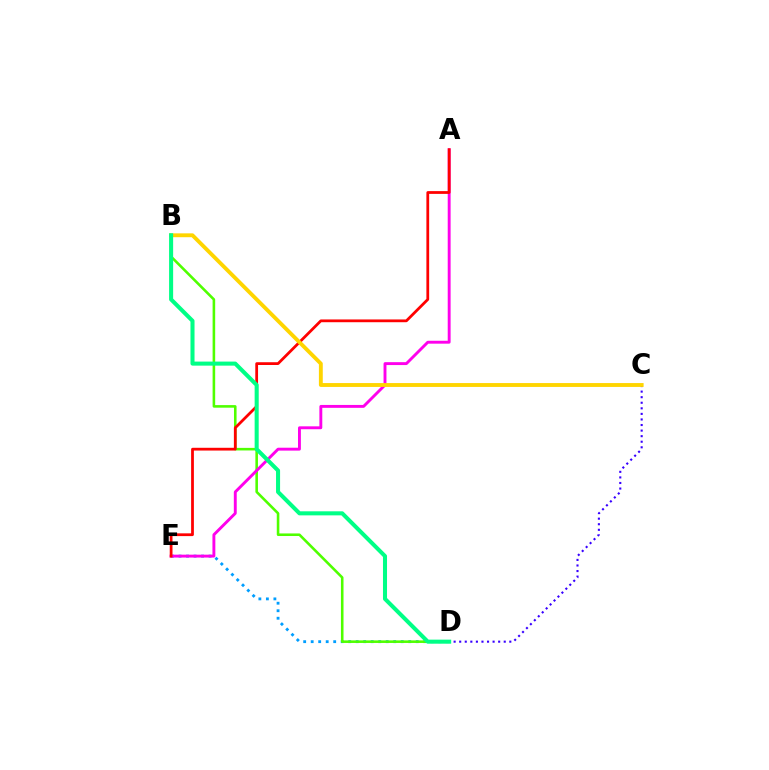{('D', 'E'): [{'color': '#009eff', 'line_style': 'dotted', 'thickness': 2.04}], ('B', 'D'): [{'color': '#4fff00', 'line_style': 'solid', 'thickness': 1.86}, {'color': '#00ff86', 'line_style': 'solid', 'thickness': 2.92}], ('C', 'D'): [{'color': '#3700ff', 'line_style': 'dotted', 'thickness': 1.51}], ('A', 'E'): [{'color': '#ff00ed', 'line_style': 'solid', 'thickness': 2.09}, {'color': '#ff0000', 'line_style': 'solid', 'thickness': 1.99}], ('B', 'C'): [{'color': '#ffd500', 'line_style': 'solid', 'thickness': 2.79}]}